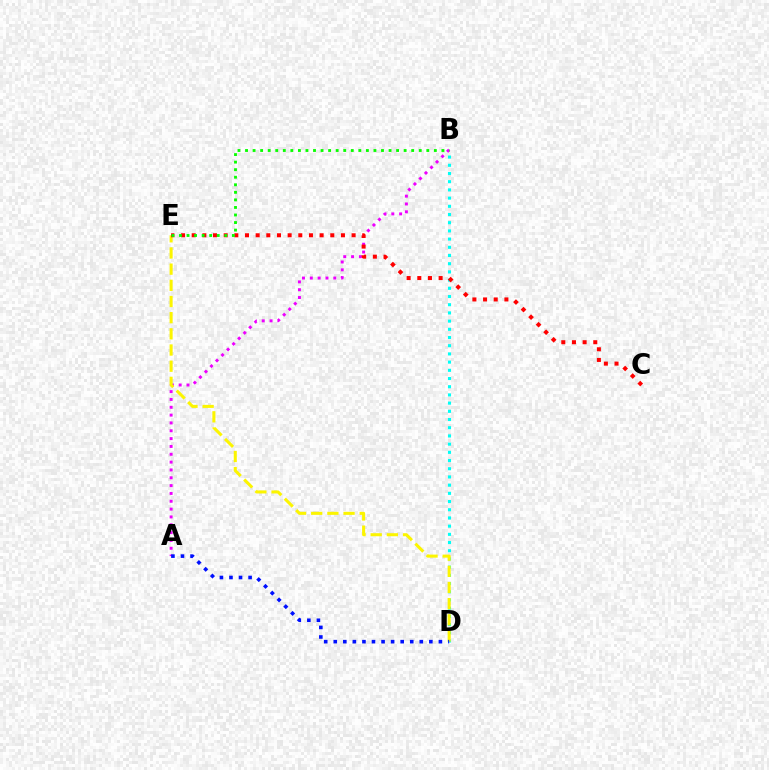{('B', 'D'): [{'color': '#00fff6', 'line_style': 'dotted', 'thickness': 2.23}], ('A', 'B'): [{'color': '#ee00ff', 'line_style': 'dotted', 'thickness': 2.13}], ('D', 'E'): [{'color': '#fcf500', 'line_style': 'dashed', 'thickness': 2.2}], ('C', 'E'): [{'color': '#ff0000', 'line_style': 'dotted', 'thickness': 2.9}], ('A', 'D'): [{'color': '#0010ff', 'line_style': 'dotted', 'thickness': 2.6}], ('B', 'E'): [{'color': '#08ff00', 'line_style': 'dotted', 'thickness': 2.05}]}